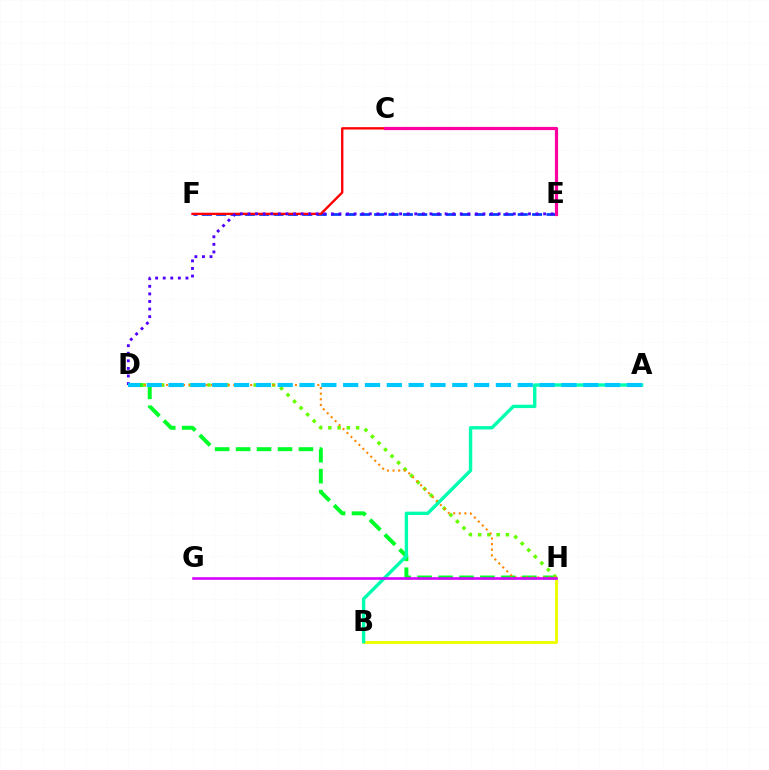{('B', 'H'): [{'color': '#eeff00', 'line_style': 'solid', 'thickness': 2.09}], ('E', 'F'): [{'color': '#003fff', 'line_style': 'dashed', 'thickness': 1.95}], ('C', 'F'): [{'color': '#ff0000', 'line_style': 'solid', 'thickness': 1.69}], ('D', 'H'): [{'color': '#00ff27', 'line_style': 'dashed', 'thickness': 2.84}, {'color': '#66ff00', 'line_style': 'dotted', 'thickness': 2.51}, {'color': '#ff8800', 'line_style': 'dotted', 'thickness': 1.52}], ('A', 'B'): [{'color': '#00ffaf', 'line_style': 'solid', 'thickness': 2.43}], ('D', 'E'): [{'color': '#4f00ff', 'line_style': 'dotted', 'thickness': 2.06}], ('C', 'E'): [{'color': '#ff00a0', 'line_style': 'solid', 'thickness': 2.3}], ('A', 'D'): [{'color': '#00c7ff', 'line_style': 'dashed', 'thickness': 2.96}], ('G', 'H'): [{'color': '#d600ff', 'line_style': 'solid', 'thickness': 1.88}]}